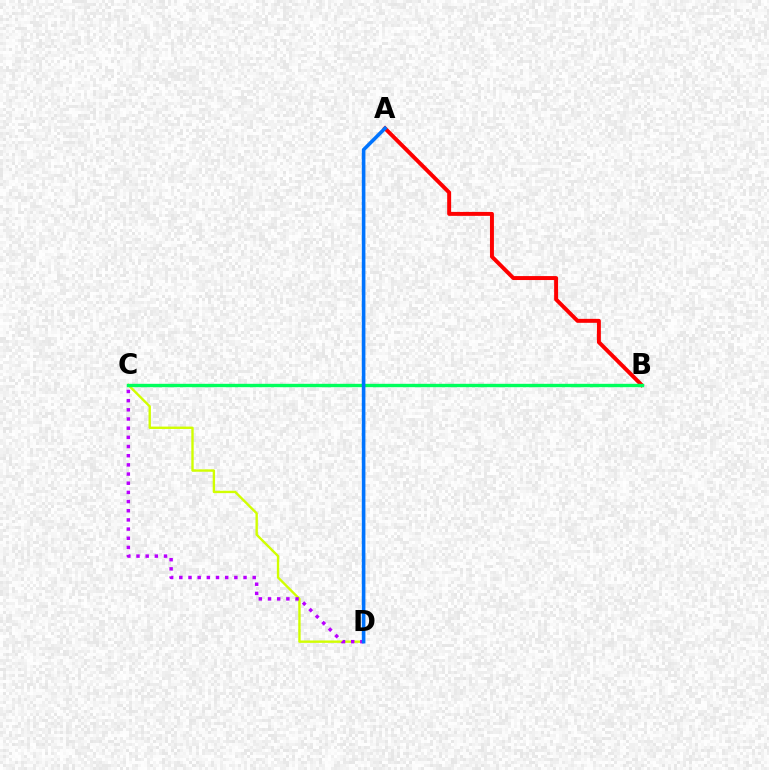{('A', 'B'): [{'color': '#ff0000', 'line_style': 'solid', 'thickness': 2.85}], ('C', 'D'): [{'color': '#d1ff00', 'line_style': 'solid', 'thickness': 1.71}, {'color': '#b900ff', 'line_style': 'dotted', 'thickness': 2.49}], ('B', 'C'): [{'color': '#00ff5c', 'line_style': 'solid', 'thickness': 2.43}], ('A', 'D'): [{'color': '#0074ff', 'line_style': 'solid', 'thickness': 2.59}]}